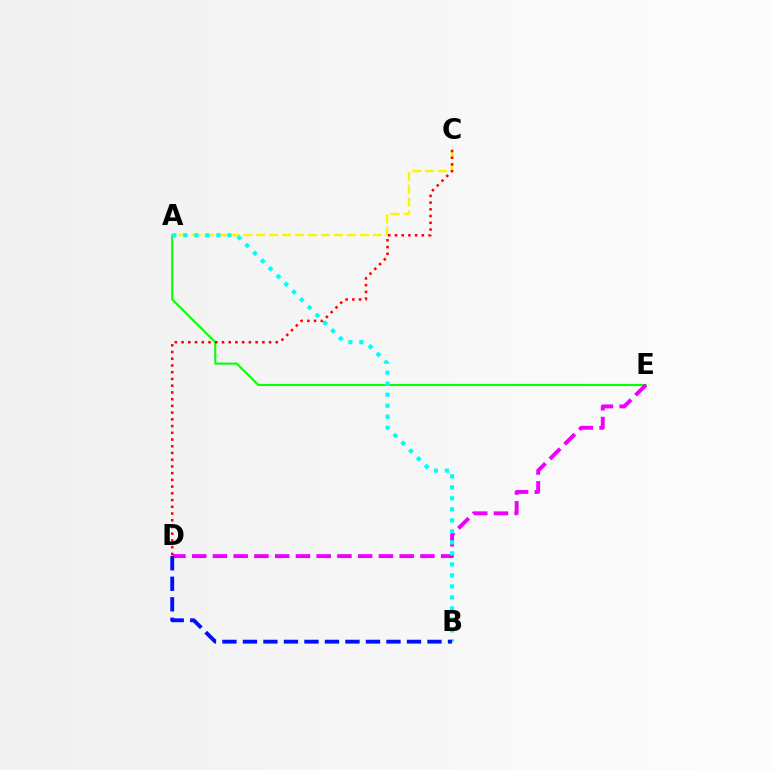{('A', 'E'): [{'color': '#08ff00', 'line_style': 'solid', 'thickness': 1.5}], ('A', 'C'): [{'color': '#fcf500', 'line_style': 'dashed', 'thickness': 1.76}], ('D', 'E'): [{'color': '#ee00ff', 'line_style': 'dashed', 'thickness': 2.82}], ('C', 'D'): [{'color': '#ff0000', 'line_style': 'dotted', 'thickness': 1.83}], ('A', 'B'): [{'color': '#00fff6', 'line_style': 'dotted', 'thickness': 2.99}], ('B', 'D'): [{'color': '#0010ff', 'line_style': 'dashed', 'thickness': 2.79}]}